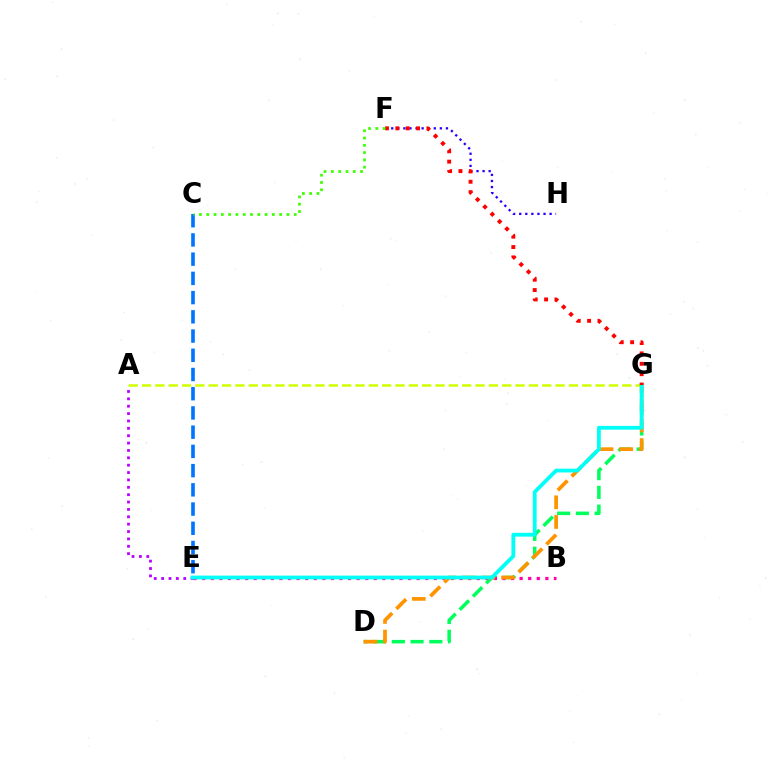{('D', 'G'): [{'color': '#00ff5c', 'line_style': 'dashed', 'thickness': 2.54}, {'color': '#ff9400', 'line_style': 'dashed', 'thickness': 2.67}], ('B', 'E'): [{'color': '#ff00ac', 'line_style': 'dotted', 'thickness': 2.33}], ('A', 'G'): [{'color': '#d1ff00', 'line_style': 'dashed', 'thickness': 1.81}], ('A', 'E'): [{'color': '#b900ff', 'line_style': 'dotted', 'thickness': 2.0}], ('E', 'G'): [{'color': '#00fff6', 'line_style': 'solid', 'thickness': 2.73}], ('F', 'H'): [{'color': '#2500ff', 'line_style': 'dotted', 'thickness': 1.65}], ('C', 'E'): [{'color': '#0074ff', 'line_style': 'dashed', 'thickness': 2.61}], ('F', 'G'): [{'color': '#ff0000', 'line_style': 'dotted', 'thickness': 2.82}], ('C', 'F'): [{'color': '#3dff00', 'line_style': 'dotted', 'thickness': 1.98}]}